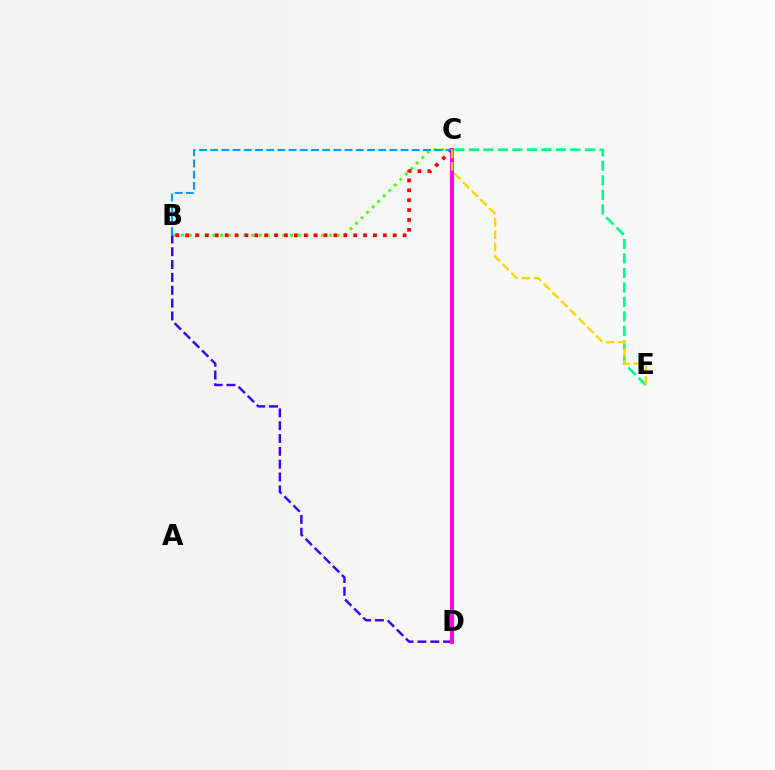{('B', 'C'): [{'color': '#4fff00', 'line_style': 'dotted', 'thickness': 2.11}, {'color': '#ff0000', 'line_style': 'dotted', 'thickness': 2.69}, {'color': '#009eff', 'line_style': 'dashed', 'thickness': 1.52}], ('B', 'D'): [{'color': '#3700ff', 'line_style': 'dashed', 'thickness': 1.74}], ('C', 'D'): [{'color': '#ff00ed', 'line_style': 'solid', 'thickness': 2.85}], ('C', 'E'): [{'color': '#00ff86', 'line_style': 'dashed', 'thickness': 1.97}, {'color': '#ffd500', 'line_style': 'dashed', 'thickness': 1.67}]}